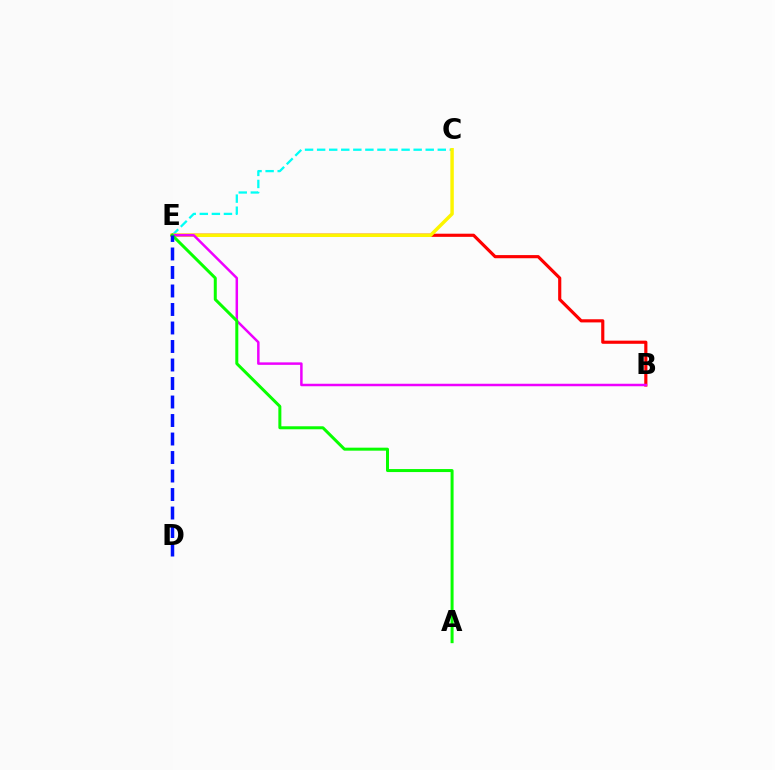{('C', 'E'): [{'color': '#00fff6', 'line_style': 'dashed', 'thickness': 1.64}, {'color': '#fcf500', 'line_style': 'solid', 'thickness': 2.49}], ('B', 'E'): [{'color': '#ff0000', 'line_style': 'solid', 'thickness': 2.27}, {'color': '#ee00ff', 'line_style': 'solid', 'thickness': 1.79}], ('A', 'E'): [{'color': '#08ff00', 'line_style': 'solid', 'thickness': 2.16}], ('D', 'E'): [{'color': '#0010ff', 'line_style': 'dashed', 'thickness': 2.51}]}